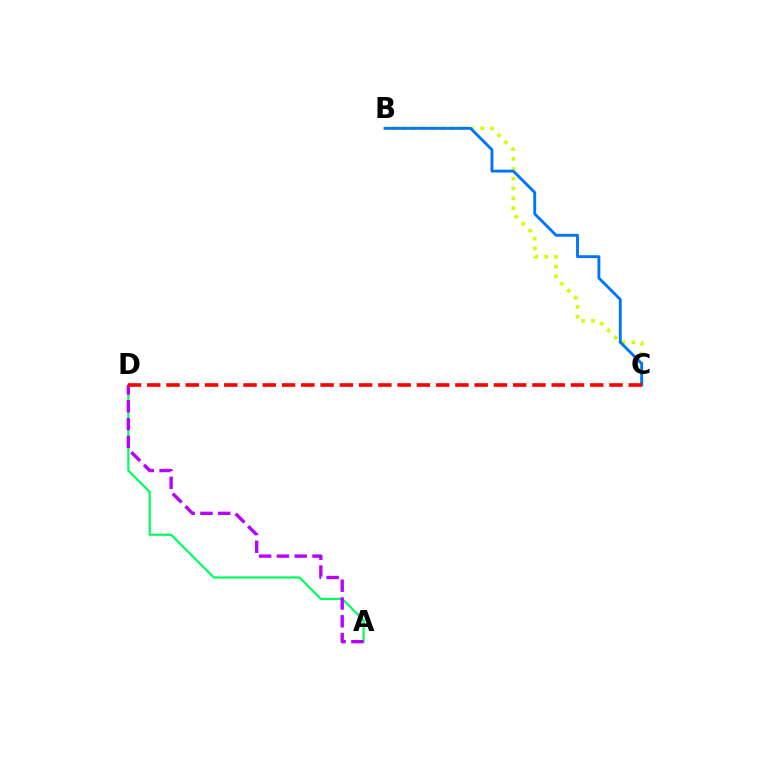{('B', 'C'): [{'color': '#d1ff00', 'line_style': 'dotted', 'thickness': 2.67}, {'color': '#0074ff', 'line_style': 'solid', 'thickness': 2.07}], ('A', 'D'): [{'color': '#00ff5c', 'line_style': 'solid', 'thickness': 1.57}, {'color': '#b900ff', 'line_style': 'dashed', 'thickness': 2.42}], ('C', 'D'): [{'color': '#ff0000', 'line_style': 'dashed', 'thickness': 2.62}]}